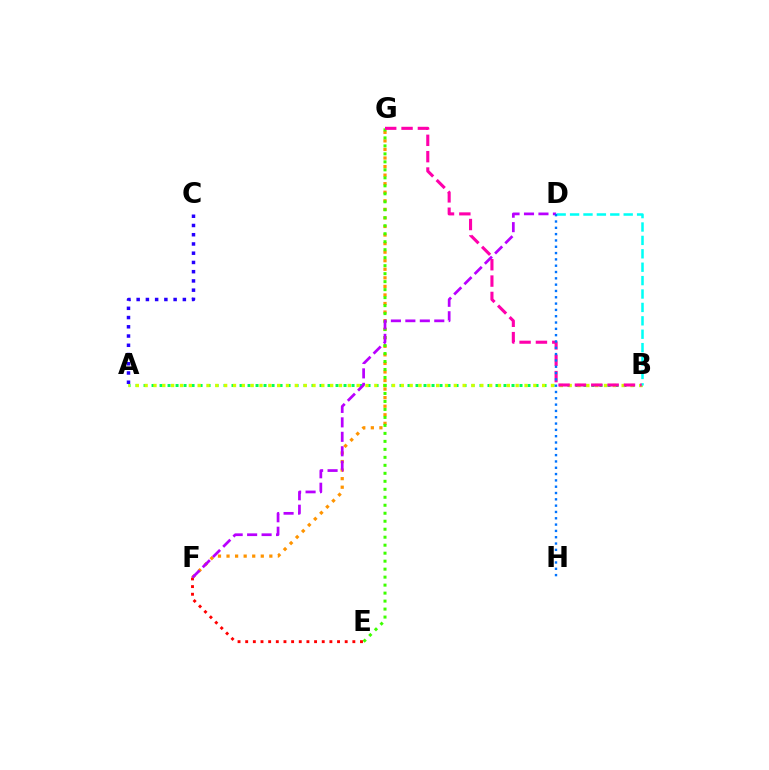{('A', 'B'): [{'color': '#00ff5c', 'line_style': 'dotted', 'thickness': 2.17}, {'color': '#d1ff00', 'line_style': 'dotted', 'thickness': 2.4}], ('F', 'G'): [{'color': '#ff9400', 'line_style': 'dotted', 'thickness': 2.33}], ('E', 'G'): [{'color': '#3dff00', 'line_style': 'dotted', 'thickness': 2.17}], ('E', 'F'): [{'color': '#ff0000', 'line_style': 'dotted', 'thickness': 2.08}], ('A', 'C'): [{'color': '#2500ff', 'line_style': 'dotted', 'thickness': 2.51}], ('B', 'D'): [{'color': '#00fff6', 'line_style': 'dashed', 'thickness': 1.82}], ('D', 'F'): [{'color': '#b900ff', 'line_style': 'dashed', 'thickness': 1.96}], ('B', 'G'): [{'color': '#ff00ac', 'line_style': 'dashed', 'thickness': 2.22}], ('D', 'H'): [{'color': '#0074ff', 'line_style': 'dotted', 'thickness': 1.72}]}